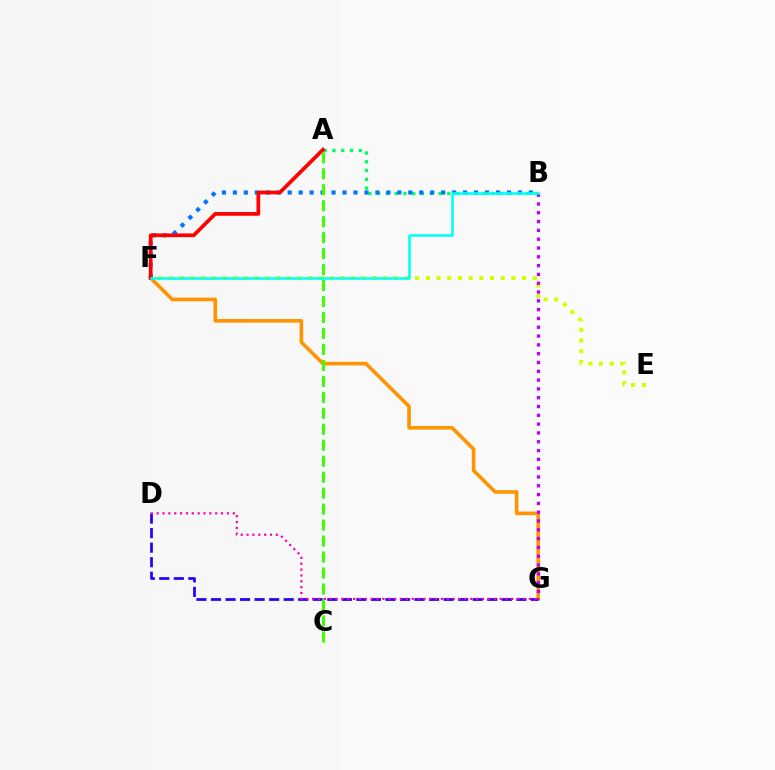{('A', 'B'): [{'color': '#00ff5c', 'line_style': 'dotted', 'thickness': 2.38}], ('F', 'G'): [{'color': '#ff9400', 'line_style': 'solid', 'thickness': 2.59}], ('B', 'F'): [{'color': '#0074ff', 'line_style': 'dotted', 'thickness': 2.98}, {'color': '#00fff6', 'line_style': 'solid', 'thickness': 1.84}], ('E', 'F'): [{'color': '#d1ff00', 'line_style': 'dotted', 'thickness': 2.91}], ('D', 'G'): [{'color': '#2500ff', 'line_style': 'dashed', 'thickness': 1.98}, {'color': '#ff00ac', 'line_style': 'dotted', 'thickness': 1.59}], ('B', 'G'): [{'color': '#b900ff', 'line_style': 'dotted', 'thickness': 2.39}], ('A', 'F'): [{'color': '#ff0000', 'line_style': 'solid', 'thickness': 2.67}], ('A', 'C'): [{'color': '#3dff00', 'line_style': 'dashed', 'thickness': 2.17}]}